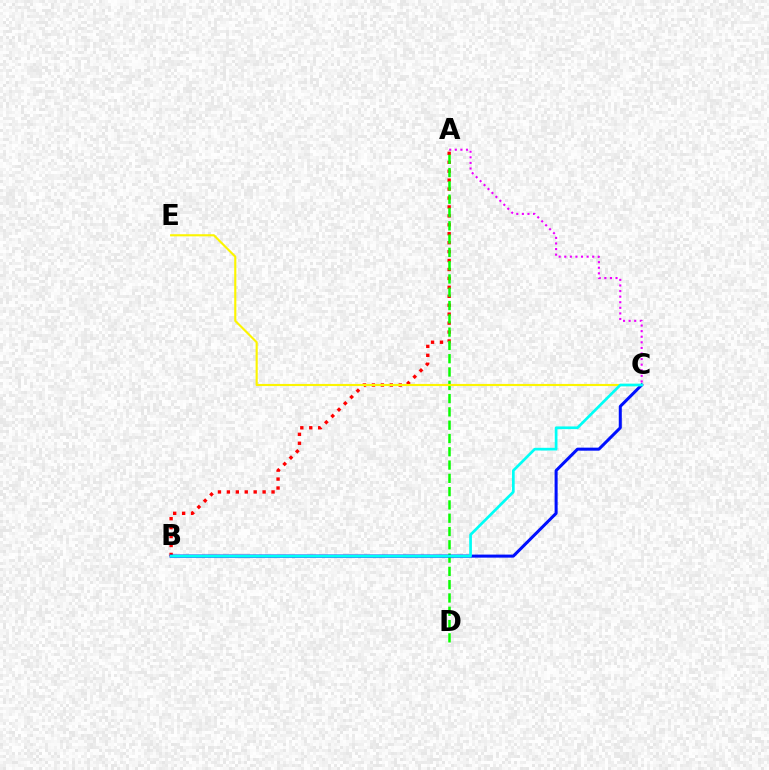{('A', 'C'): [{'color': '#ee00ff', 'line_style': 'dotted', 'thickness': 1.52}], ('A', 'B'): [{'color': '#ff0000', 'line_style': 'dotted', 'thickness': 2.43}], ('A', 'D'): [{'color': '#08ff00', 'line_style': 'dashed', 'thickness': 1.81}], ('B', 'C'): [{'color': '#0010ff', 'line_style': 'solid', 'thickness': 2.18}, {'color': '#00fff6', 'line_style': 'solid', 'thickness': 1.95}], ('C', 'E'): [{'color': '#fcf500', 'line_style': 'solid', 'thickness': 1.53}]}